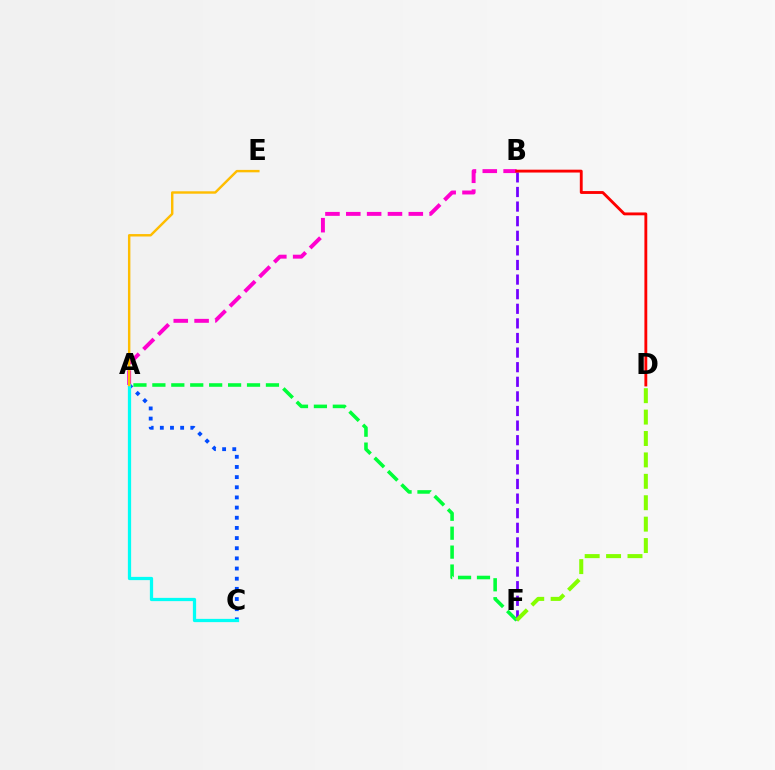{('A', 'F'): [{'color': '#00ff39', 'line_style': 'dashed', 'thickness': 2.57}], ('B', 'F'): [{'color': '#7200ff', 'line_style': 'dashed', 'thickness': 1.98}], ('A', 'B'): [{'color': '#ff00cf', 'line_style': 'dashed', 'thickness': 2.83}], ('B', 'D'): [{'color': '#ff0000', 'line_style': 'solid', 'thickness': 2.06}], ('D', 'F'): [{'color': '#84ff00', 'line_style': 'dashed', 'thickness': 2.91}], ('A', 'C'): [{'color': '#004bff', 'line_style': 'dotted', 'thickness': 2.76}, {'color': '#00fff6', 'line_style': 'solid', 'thickness': 2.34}], ('A', 'E'): [{'color': '#ffbd00', 'line_style': 'solid', 'thickness': 1.75}]}